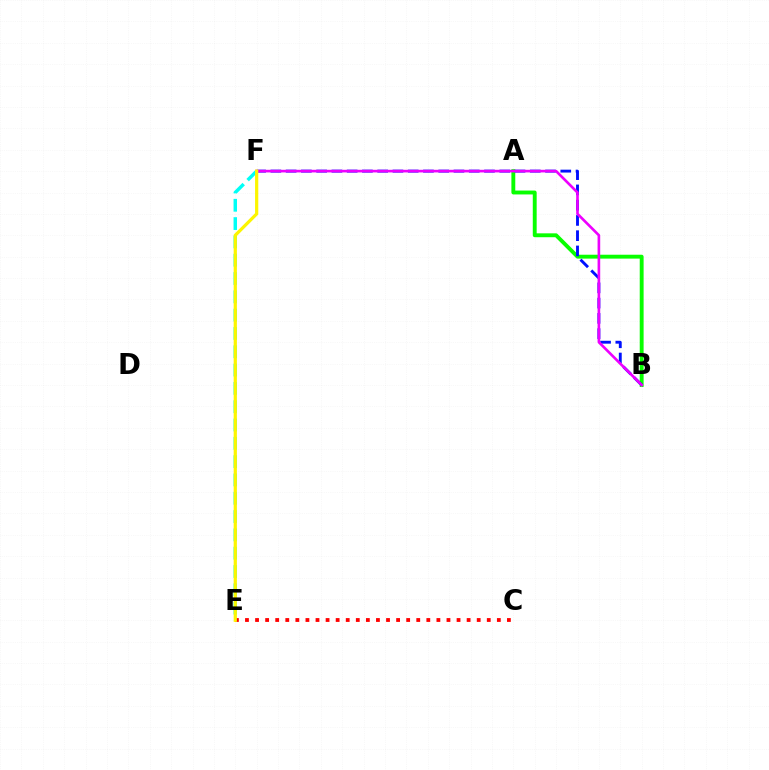{('A', 'B'): [{'color': '#08ff00', 'line_style': 'solid', 'thickness': 2.8}], ('B', 'F'): [{'color': '#0010ff', 'line_style': 'dashed', 'thickness': 2.07}, {'color': '#ee00ff', 'line_style': 'solid', 'thickness': 1.9}], ('C', 'E'): [{'color': '#ff0000', 'line_style': 'dotted', 'thickness': 2.74}], ('E', 'F'): [{'color': '#00fff6', 'line_style': 'dashed', 'thickness': 2.49}, {'color': '#fcf500', 'line_style': 'solid', 'thickness': 2.31}]}